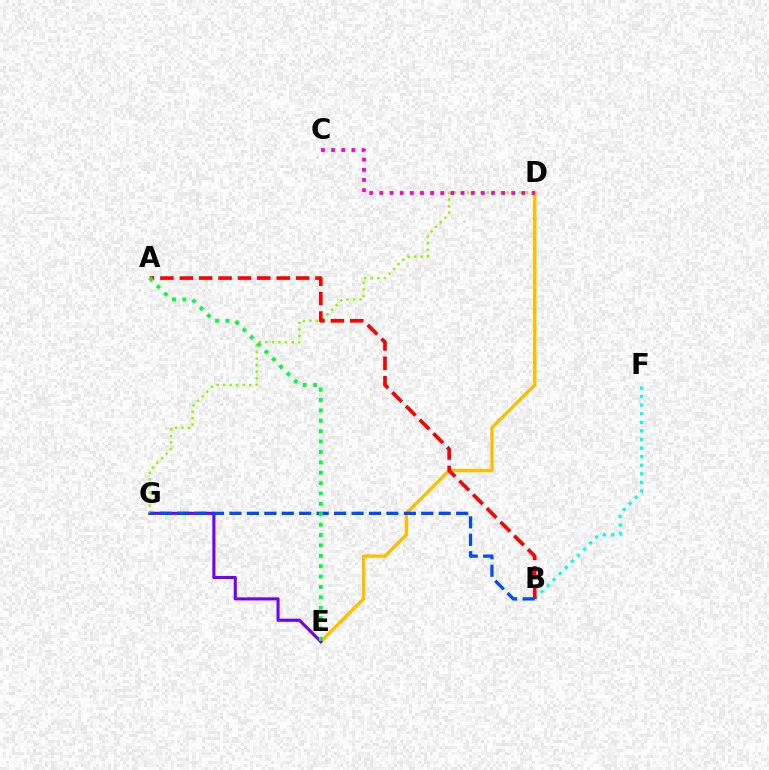{('D', 'E'): [{'color': '#ffbd00', 'line_style': 'solid', 'thickness': 2.43}], ('E', 'G'): [{'color': '#7200ff', 'line_style': 'solid', 'thickness': 2.23}], ('B', 'F'): [{'color': '#00fff6', 'line_style': 'dotted', 'thickness': 2.33}], ('D', 'G'): [{'color': '#84ff00', 'line_style': 'dotted', 'thickness': 1.78}], ('A', 'B'): [{'color': '#ff0000', 'line_style': 'dashed', 'thickness': 2.63}], ('C', 'D'): [{'color': '#ff00cf', 'line_style': 'dotted', 'thickness': 2.76}], ('B', 'G'): [{'color': '#004bff', 'line_style': 'dashed', 'thickness': 2.37}], ('A', 'E'): [{'color': '#00ff39', 'line_style': 'dotted', 'thickness': 2.82}]}